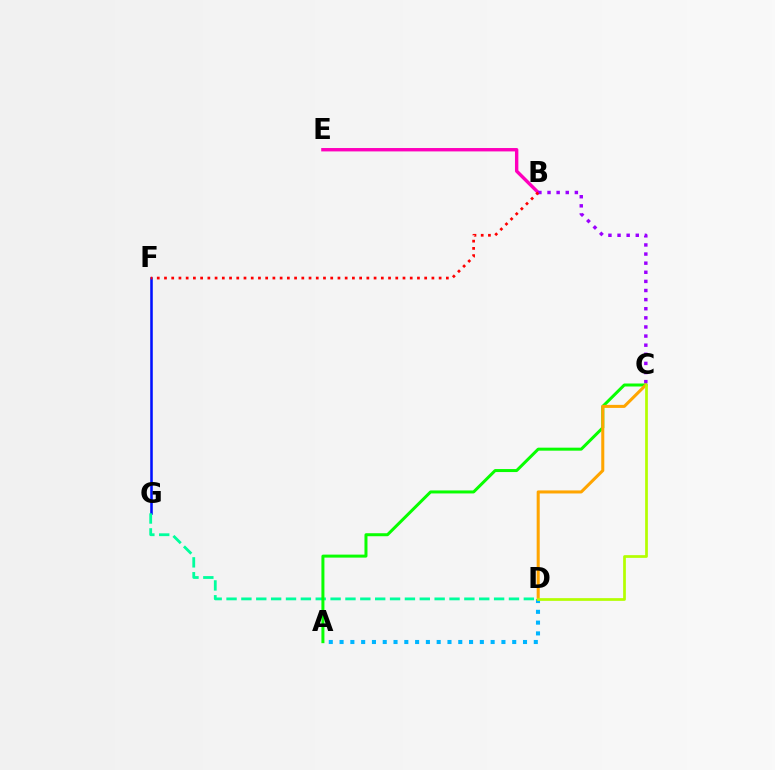{('A', 'D'): [{'color': '#00b5ff', 'line_style': 'dotted', 'thickness': 2.93}], ('B', 'E'): [{'color': '#ff00bd', 'line_style': 'solid', 'thickness': 2.44}], ('F', 'G'): [{'color': '#0010ff', 'line_style': 'solid', 'thickness': 1.84}], ('D', 'G'): [{'color': '#00ff9d', 'line_style': 'dashed', 'thickness': 2.02}], ('B', 'C'): [{'color': '#9b00ff', 'line_style': 'dotted', 'thickness': 2.48}], ('A', 'C'): [{'color': '#08ff00', 'line_style': 'solid', 'thickness': 2.16}], ('C', 'D'): [{'color': '#ffa500', 'line_style': 'solid', 'thickness': 2.19}, {'color': '#b3ff00', 'line_style': 'solid', 'thickness': 1.95}], ('B', 'F'): [{'color': '#ff0000', 'line_style': 'dotted', 'thickness': 1.96}]}